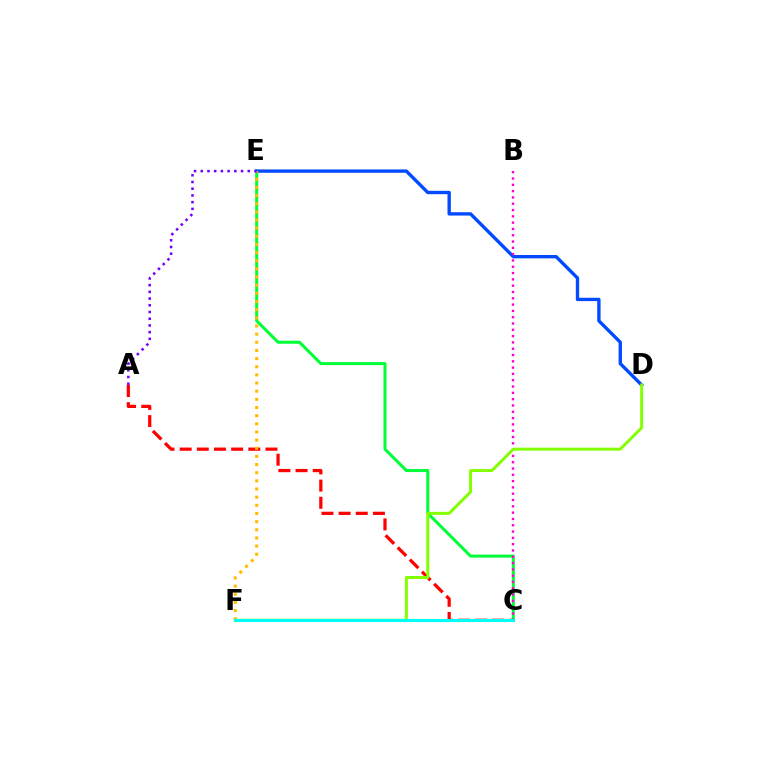{('C', 'E'): [{'color': '#00ff39', 'line_style': 'solid', 'thickness': 2.19}], ('D', 'E'): [{'color': '#004bff', 'line_style': 'solid', 'thickness': 2.42}], ('A', 'C'): [{'color': '#ff0000', 'line_style': 'dashed', 'thickness': 2.33}], ('B', 'C'): [{'color': '#ff00cf', 'line_style': 'dotted', 'thickness': 1.71}], ('D', 'F'): [{'color': '#84ff00', 'line_style': 'solid', 'thickness': 2.14}], ('E', 'F'): [{'color': '#ffbd00', 'line_style': 'dotted', 'thickness': 2.21}], ('A', 'E'): [{'color': '#7200ff', 'line_style': 'dotted', 'thickness': 1.82}], ('C', 'F'): [{'color': '#00fff6', 'line_style': 'solid', 'thickness': 2.23}]}